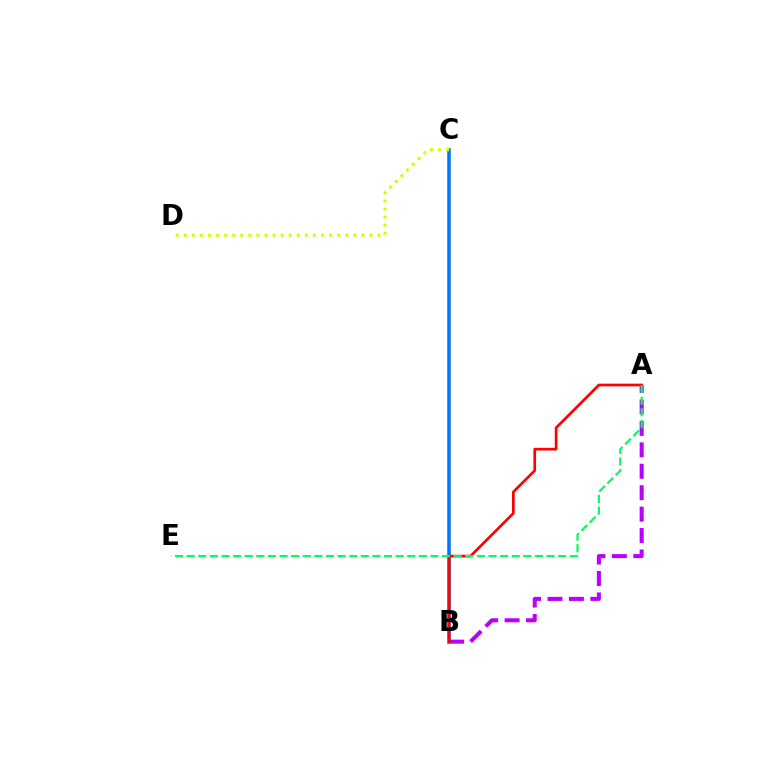{('A', 'B'): [{'color': '#b900ff', 'line_style': 'dashed', 'thickness': 2.91}, {'color': '#ff0000', 'line_style': 'solid', 'thickness': 1.94}], ('B', 'C'): [{'color': '#0074ff', 'line_style': 'solid', 'thickness': 2.54}], ('A', 'E'): [{'color': '#00ff5c', 'line_style': 'dashed', 'thickness': 1.58}], ('C', 'D'): [{'color': '#d1ff00', 'line_style': 'dotted', 'thickness': 2.19}]}